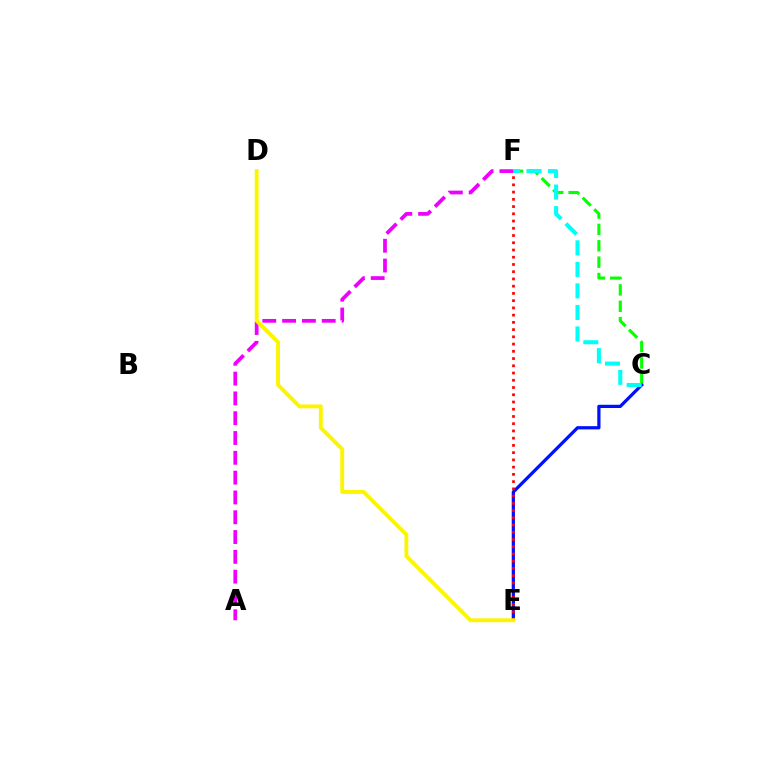{('C', 'F'): [{'color': '#08ff00', 'line_style': 'dashed', 'thickness': 2.22}, {'color': '#00fff6', 'line_style': 'dashed', 'thickness': 2.93}], ('A', 'F'): [{'color': '#ee00ff', 'line_style': 'dashed', 'thickness': 2.69}], ('C', 'E'): [{'color': '#0010ff', 'line_style': 'solid', 'thickness': 2.33}], ('E', 'F'): [{'color': '#ff0000', 'line_style': 'dotted', 'thickness': 1.97}], ('D', 'E'): [{'color': '#fcf500', 'line_style': 'solid', 'thickness': 2.79}]}